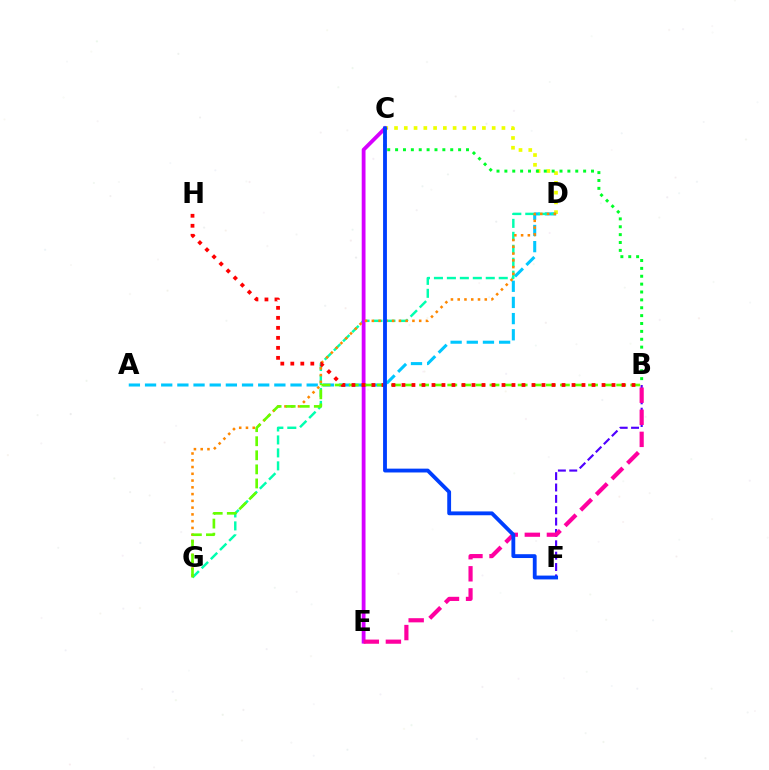{('A', 'D'): [{'color': '#00c7ff', 'line_style': 'dashed', 'thickness': 2.2}], ('C', 'D'): [{'color': '#eeff00', 'line_style': 'dotted', 'thickness': 2.65}], ('B', 'F'): [{'color': '#4f00ff', 'line_style': 'dashed', 'thickness': 1.54}], ('D', 'G'): [{'color': '#00ffaf', 'line_style': 'dashed', 'thickness': 1.76}, {'color': '#ff8800', 'line_style': 'dotted', 'thickness': 1.84}], ('B', 'C'): [{'color': '#00ff27', 'line_style': 'dotted', 'thickness': 2.14}], ('C', 'E'): [{'color': '#d600ff', 'line_style': 'solid', 'thickness': 2.74}], ('B', 'E'): [{'color': '#ff00a0', 'line_style': 'dashed', 'thickness': 3.0}], ('B', 'G'): [{'color': '#66ff00', 'line_style': 'dashed', 'thickness': 1.91}], ('B', 'H'): [{'color': '#ff0000', 'line_style': 'dotted', 'thickness': 2.72}], ('C', 'F'): [{'color': '#003fff', 'line_style': 'solid', 'thickness': 2.76}]}